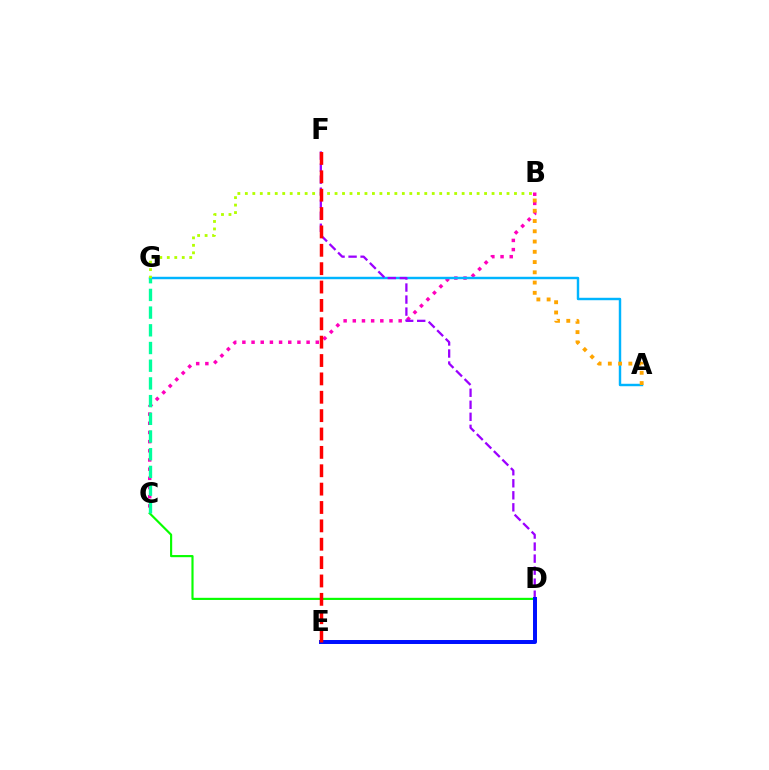{('B', 'C'): [{'color': '#ff00bd', 'line_style': 'dotted', 'thickness': 2.49}], ('C', 'D'): [{'color': '#08ff00', 'line_style': 'solid', 'thickness': 1.55}], ('A', 'G'): [{'color': '#00b5ff', 'line_style': 'solid', 'thickness': 1.76}], ('B', 'G'): [{'color': '#b3ff00', 'line_style': 'dotted', 'thickness': 2.03}], ('D', 'F'): [{'color': '#9b00ff', 'line_style': 'dashed', 'thickness': 1.63}], ('C', 'G'): [{'color': '#00ff9d', 'line_style': 'dashed', 'thickness': 2.4}], ('A', 'B'): [{'color': '#ffa500', 'line_style': 'dotted', 'thickness': 2.79}], ('D', 'E'): [{'color': '#0010ff', 'line_style': 'solid', 'thickness': 2.86}], ('E', 'F'): [{'color': '#ff0000', 'line_style': 'dashed', 'thickness': 2.5}]}